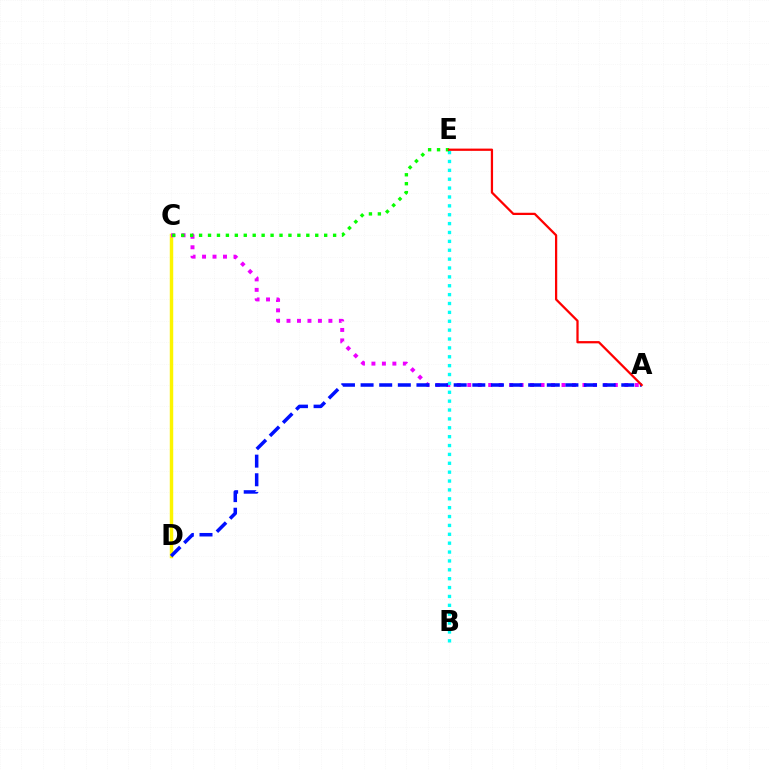{('C', 'D'): [{'color': '#fcf500', 'line_style': 'solid', 'thickness': 2.48}], ('A', 'C'): [{'color': '#ee00ff', 'line_style': 'dotted', 'thickness': 2.84}], ('B', 'E'): [{'color': '#00fff6', 'line_style': 'dotted', 'thickness': 2.41}], ('C', 'E'): [{'color': '#08ff00', 'line_style': 'dotted', 'thickness': 2.43}], ('A', 'D'): [{'color': '#0010ff', 'line_style': 'dashed', 'thickness': 2.53}], ('A', 'E'): [{'color': '#ff0000', 'line_style': 'solid', 'thickness': 1.62}]}